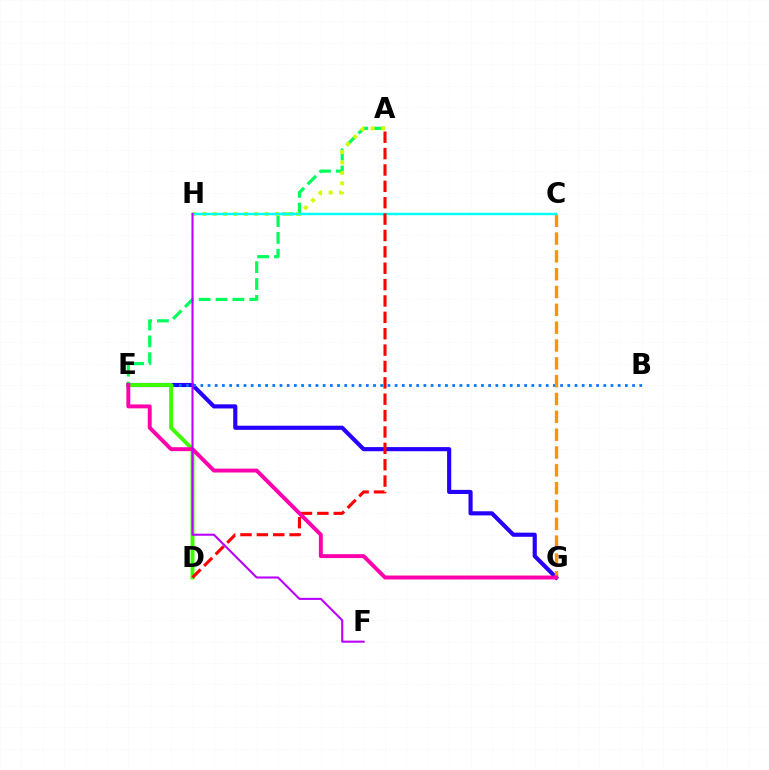{('A', 'E'): [{'color': '#00ff5c', 'line_style': 'dashed', 'thickness': 2.29}], ('E', 'G'): [{'color': '#2500ff', 'line_style': 'solid', 'thickness': 2.98}, {'color': '#ff00ac', 'line_style': 'solid', 'thickness': 2.82}], ('B', 'E'): [{'color': '#0074ff', 'line_style': 'dotted', 'thickness': 1.96}], ('A', 'H'): [{'color': '#d1ff00', 'line_style': 'dotted', 'thickness': 2.83}], ('C', 'G'): [{'color': '#ff9400', 'line_style': 'dashed', 'thickness': 2.42}], ('D', 'E'): [{'color': '#3dff00', 'line_style': 'solid', 'thickness': 2.82}], ('C', 'H'): [{'color': '#00fff6', 'line_style': 'solid', 'thickness': 1.76}], ('A', 'D'): [{'color': '#ff0000', 'line_style': 'dashed', 'thickness': 2.22}], ('F', 'H'): [{'color': '#b900ff', 'line_style': 'solid', 'thickness': 1.5}]}